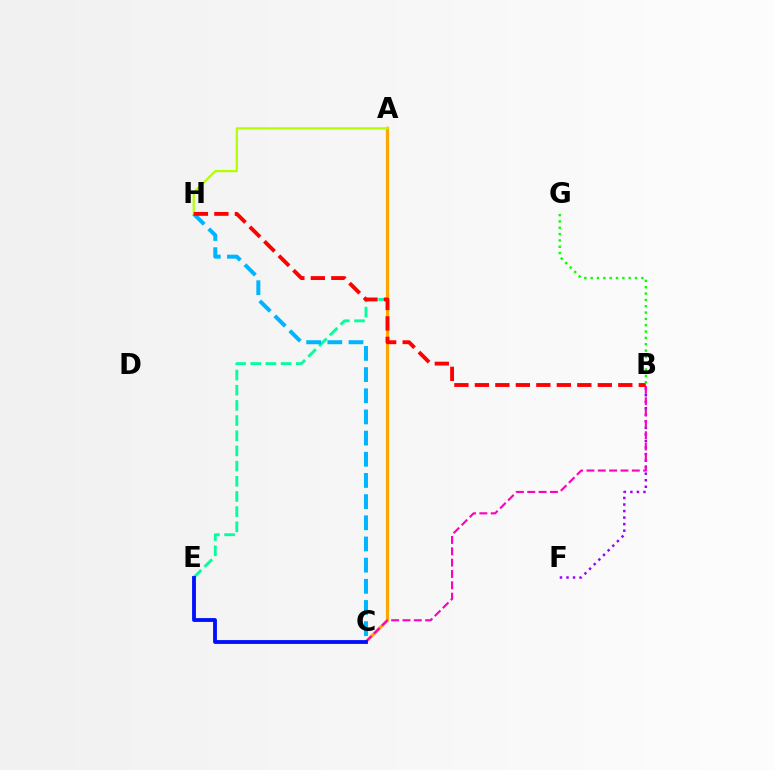{('A', 'E'): [{'color': '#00ff9d', 'line_style': 'dashed', 'thickness': 2.06}], ('A', 'C'): [{'color': '#ffa500', 'line_style': 'solid', 'thickness': 2.29}], ('A', 'H'): [{'color': '#b3ff00', 'line_style': 'solid', 'thickness': 1.61}], ('B', 'F'): [{'color': '#9b00ff', 'line_style': 'dotted', 'thickness': 1.78}], ('B', 'C'): [{'color': '#ff00bd', 'line_style': 'dashed', 'thickness': 1.54}], ('C', 'H'): [{'color': '#00b5ff', 'line_style': 'dashed', 'thickness': 2.88}], ('C', 'E'): [{'color': '#0010ff', 'line_style': 'solid', 'thickness': 2.76}], ('B', 'H'): [{'color': '#ff0000', 'line_style': 'dashed', 'thickness': 2.78}], ('B', 'G'): [{'color': '#08ff00', 'line_style': 'dotted', 'thickness': 1.72}]}